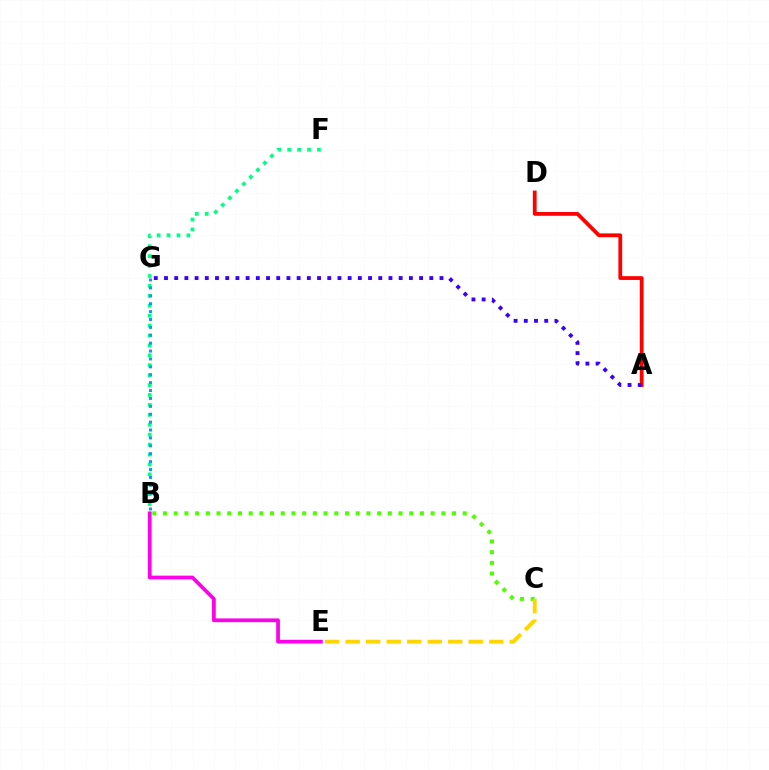{('B', 'C'): [{'color': '#4fff00', 'line_style': 'dotted', 'thickness': 2.91}], ('B', 'F'): [{'color': '#00ff86', 'line_style': 'dotted', 'thickness': 2.7}], ('B', 'G'): [{'color': '#009eff', 'line_style': 'dotted', 'thickness': 2.15}], ('A', 'D'): [{'color': '#ff0000', 'line_style': 'solid', 'thickness': 2.73}], ('A', 'G'): [{'color': '#3700ff', 'line_style': 'dotted', 'thickness': 2.77}], ('C', 'E'): [{'color': '#ffd500', 'line_style': 'dashed', 'thickness': 2.79}], ('B', 'E'): [{'color': '#ff00ed', 'line_style': 'solid', 'thickness': 2.69}]}